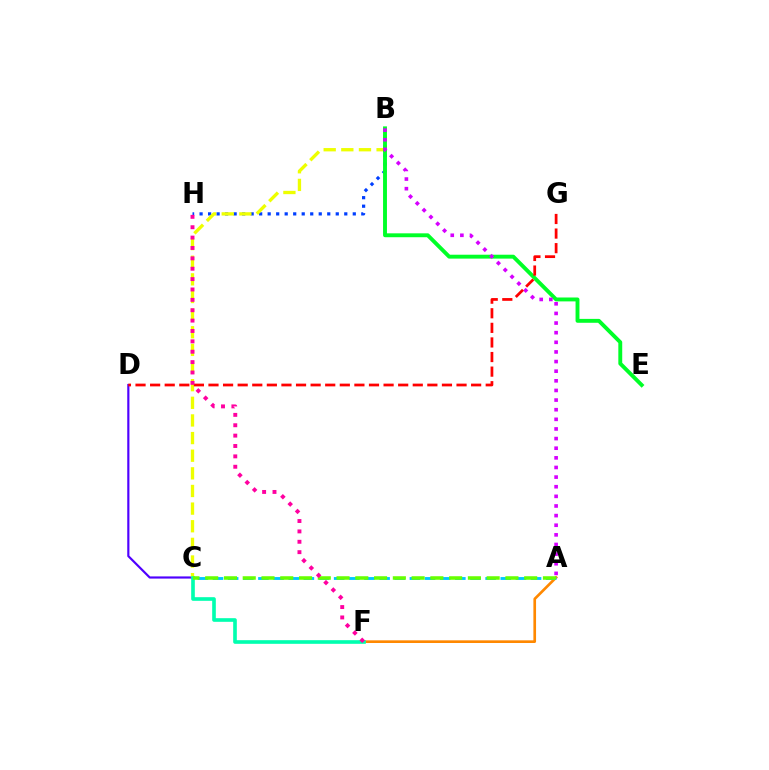{('B', 'H'): [{'color': '#003fff', 'line_style': 'dotted', 'thickness': 2.31}], ('A', 'F'): [{'color': '#ff8800', 'line_style': 'solid', 'thickness': 1.92}], ('C', 'D'): [{'color': '#4f00ff', 'line_style': 'solid', 'thickness': 1.56}], ('B', 'C'): [{'color': '#eeff00', 'line_style': 'dashed', 'thickness': 2.4}], ('C', 'F'): [{'color': '#00ffaf', 'line_style': 'solid', 'thickness': 2.62}], ('A', 'C'): [{'color': '#00c7ff', 'line_style': 'dashed', 'thickness': 2.06}, {'color': '#66ff00', 'line_style': 'dashed', 'thickness': 2.55}], ('B', 'E'): [{'color': '#00ff27', 'line_style': 'solid', 'thickness': 2.8}], ('A', 'B'): [{'color': '#d600ff', 'line_style': 'dotted', 'thickness': 2.62}], ('D', 'G'): [{'color': '#ff0000', 'line_style': 'dashed', 'thickness': 1.98}], ('F', 'H'): [{'color': '#ff00a0', 'line_style': 'dotted', 'thickness': 2.82}]}